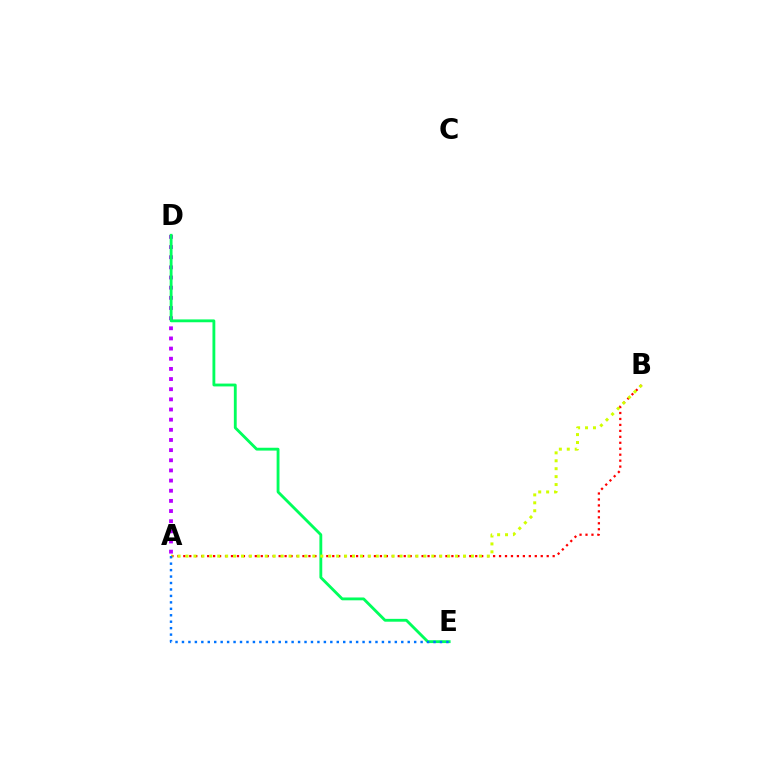{('A', 'D'): [{'color': '#b900ff', 'line_style': 'dotted', 'thickness': 2.76}], ('A', 'B'): [{'color': '#ff0000', 'line_style': 'dotted', 'thickness': 1.62}, {'color': '#d1ff00', 'line_style': 'dotted', 'thickness': 2.15}], ('D', 'E'): [{'color': '#00ff5c', 'line_style': 'solid', 'thickness': 2.05}], ('A', 'E'): [{'color': '#0074ff', 'line_style': 'dotted', 'thickness': 1.75}]}